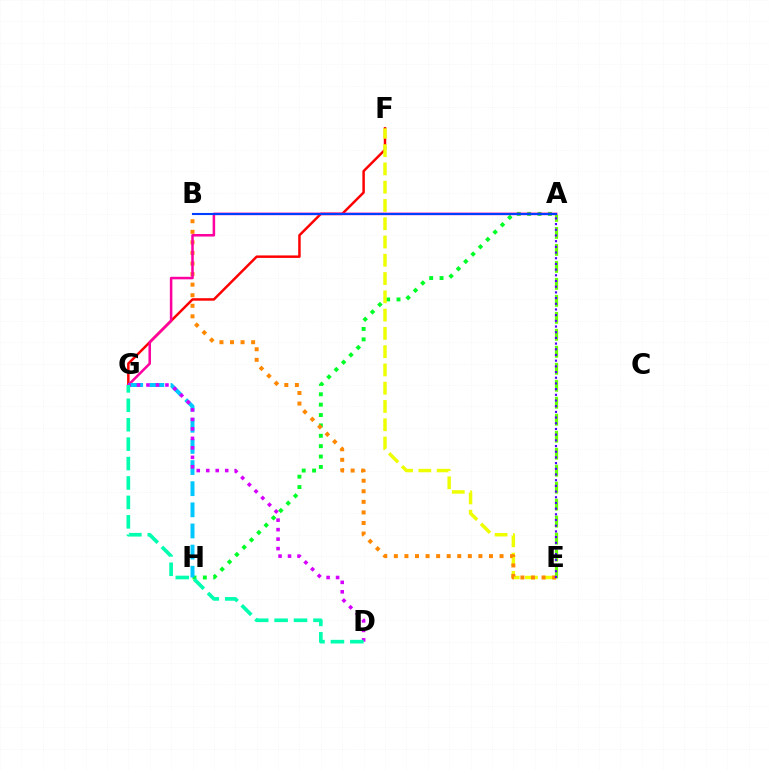{('A', 'H'): [{'color': '#00ff27', 'line_style': 'dotted', 'thickness': 2.82}], ('F', 'G'): [{'color': '#ff0000', 'line_style': 'solid', 'thickness': 1.79}], ('A', 'E'): [{'color': '#66ff00', 'line_style': 'dashed', 'thickness': 2.31}, {'color': '#4f00ff', 'line_style': 'dotted', 'thickness': 1.55}], ('E', 'F'): [{'color': '#eeff00', 'line_style': 'dashed', 'thickness': 2.48}], ('B', 'E'): [{'color': '#ff8800', 'line_style': 'dotted', 'thickness': 2.87}], ('A', 'G'): [{'color': '#ff00a0', 'line_style': 'solid', 'thickness': 1.82}], ('G', 'H'): [{'color': '#00c7ff', 'line_style': 'dashed', 'thickness': 2.87}], ('A', 'B'): [{'color': '#003fff', 'line_style': 'solid', 'thickness': 1.52}], ('D', 'G'): [{'color': '#d600ff', 'line_style': 'dotted', 'thickness': 2.58}, {'color': '#00ffaf', 'line_style': 'dashed', 'thickness': 2.64}]}